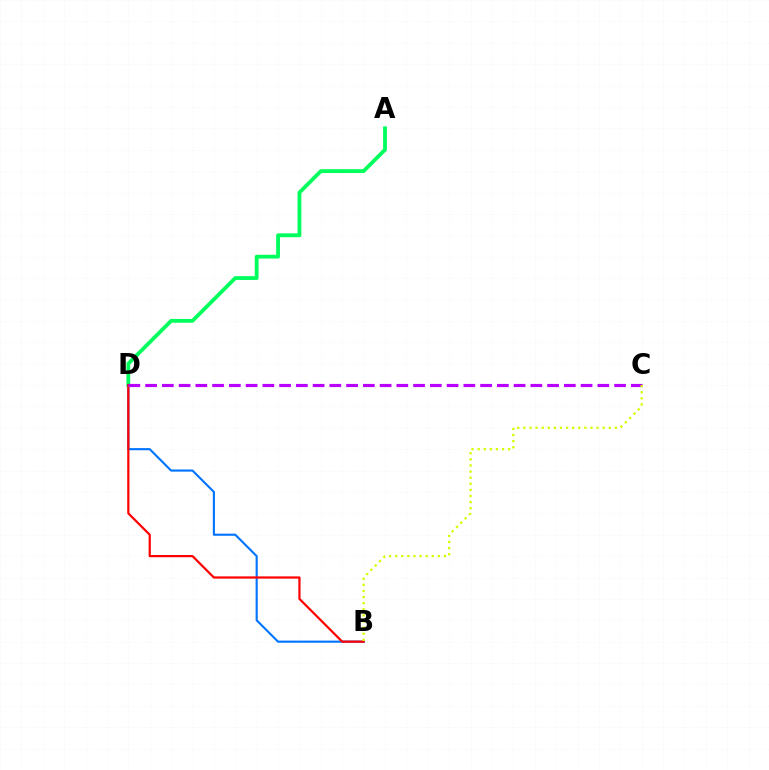{('A', 'D'): [{'color': '#00ff5c', 'line_style': 'solid', 'thickness': 2.74}], ('B', 'D'): [{'color': '#0074ff', 'line_style': 'solid', 'thickness': 1.53}, {'color': '#ff0000', 'line_style': 'solid', 'thickness': 1.6}], ('C', 'D'): [{'color': '#b900ff', 'line_style': 'dashed', 'thickness': 2.28}], ('B', 'C'): [{'color': '#d1ff00', 'line_style': 'dotted', 'thickness': 1.66}]}